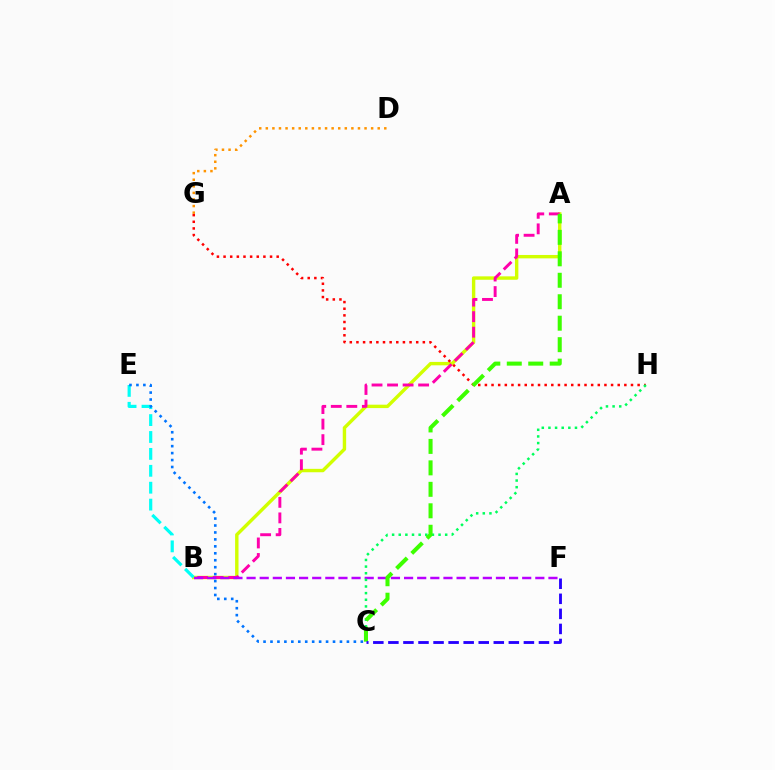{('A', 'B'): [{'color': '#d1ff00', 'line_style': 'solid', 'thickness': 2.45}, {'color': '#ff00ac', 'line_style': 'dashed', 'thickness': 2.11}], ('B', 'E'): [{'color': '#00fff6', 'line_style': 'dashed', 'thickness': 2.3}], ('G', 'H'): [{'color': '#ff0000', 'line_style': 'dotted', 'thickness': 1.8}], ('B', 'F'): [{'color': '#b900ff', 'line_style': 'dashed', 'thickness': 1.78}], ('C', 'E'): [{'color': '#0074ff', 'line_style': 'dotted', 'thickness': 1.89}], ('C', 'H'): [{'color': '#00ff5c', 'line_style': 'dotted', 'thickness': 1.8}], ('A', 'C'): [{'color': '#3dff00', 'line_style': 'dashed', 'thickness': 2.92}], ('D', 'G'): [{'color': '#ff9400', 'line_style': 'dotted', 'thickness': 1.79}], ('C', 'F'): [{'color': '#2500ff', 'line_style': 'dashed', 'thickness': 2.05}]}